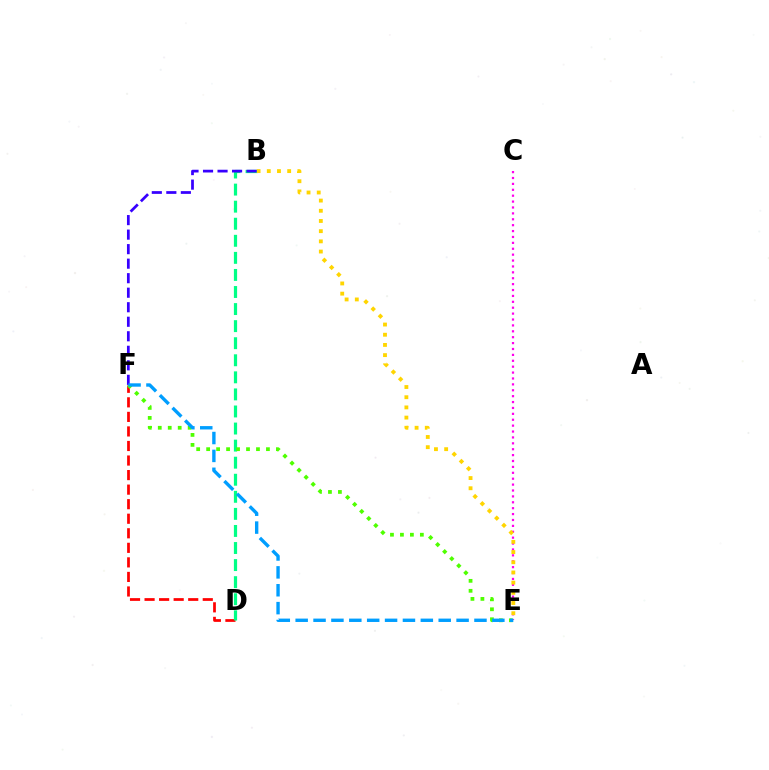{('D', 'F'): [{'color': '#ff0000', 'line_style': 'dashed', 'thickness': 1.98}], ('C', 'E'): [{'color': '#ff00ed', 'line_style': 'dotted', 'thickness': 1.6}], ('B', 'D'): [{'color': '#00ff86', 'line_style': 'dashed', 'thickness': 2.32}], ('B', 'E'): [{'color': '#ffd500', 'line_style': 'dotted', 'thickness': 2.77}], ('E', 'F'): [{'color': '#4fff00', 'line_style': 'dotted', 'thickness': 2.71}, {'color': '#009eff', 'line_style': 'dashed', 'thickness': 2.43}], ('B', 'F'): [{'color': '#3700ff', 'line_style': 'dashed', 'thickness': 1.97}]}